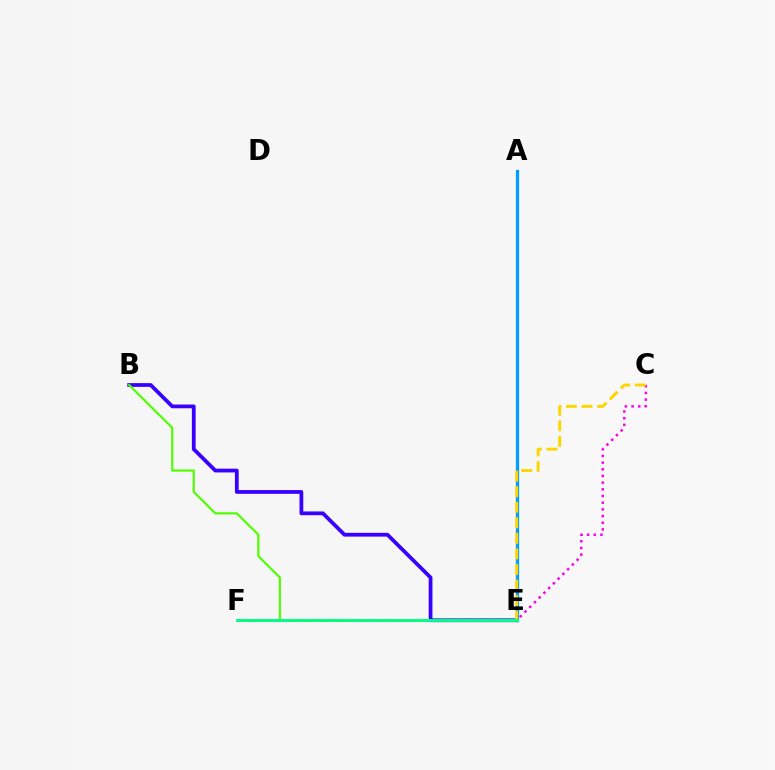{('A', 'E'): [{'color': '#009eff', 'line_style': 'solid', 'thickness': 2.36}], ('B', 'E'): [{'color': '#3700ff', 'line_style': 'solid', 'thickness': 2.71}, {'color': '#4fff00', 'line_style': 'solid', 'thickness': 1.56}], ('C', 'E'): [{'color': '#ff00ed', 'line_style': 'dotted', 'thickness': 1.81}, {'color': '#ffd500', 'line_style': 'dashed', 'thickness': 2.11}], ('E', 'F'): [{'color': '#ff0000', 'line_style': 'dashed', 'thickness': 1.99}, {'color': '#00ff86', 'line_style': 'solid', 'thickness': 2.1}]}